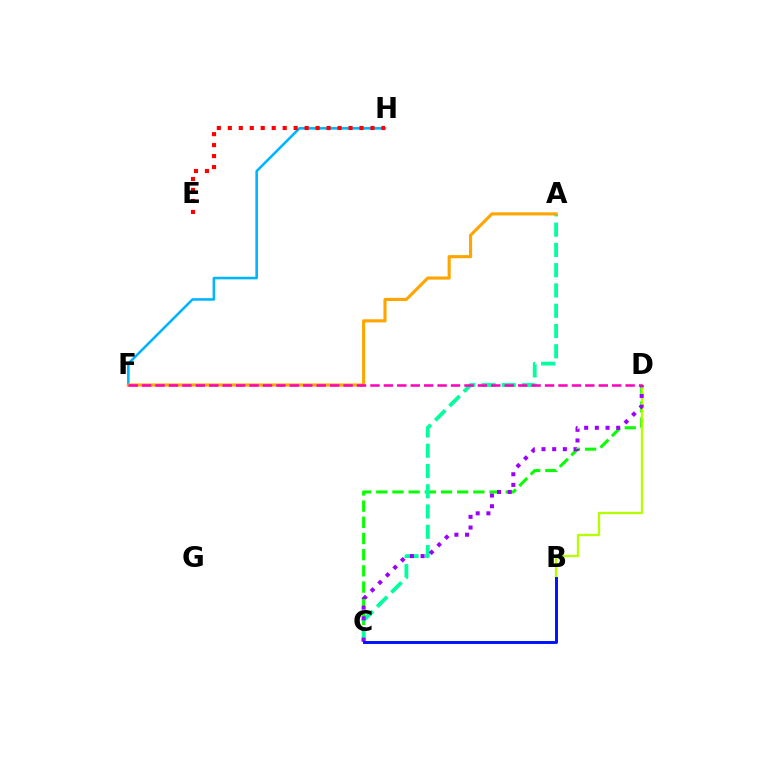{('C', 'D'): [{'color': '#08ff00', 'line_style': 'dashed', 'thickness': 2.2}, {'color': '#9b00ff', 'line_style': 'dotted', 'thickness': 2.9}], ('F', 'H'): [{'color': '#00b5ff', 'line_style': 'solid', 'thickness': 1.85}], ('B', 'D'): [{'color': '#b3ff00', 'line_style': 'solid', 'thickness': 1.66}], ('A', 'C'): [{'color': '#00ff9d', 'line_style': 'dashed', 'thickness': 2.75}], ('E', 'H'): [{'color': '#ff0000', 'line_style': 'dotted', 'thickness': 2.98}], ('A', 'F'): [{'color': '#ffa500', 'line_style': 'solid', 'thickness': 2.25}], ('D', 'F'): [{'color': '#ff00bd', 'line_style': 'dashed', 'thickness': 1.82}], ('B', 'C'): [{'color': '#0010ff', 'line_style': 'solid', 'thickness': 2.1}]}